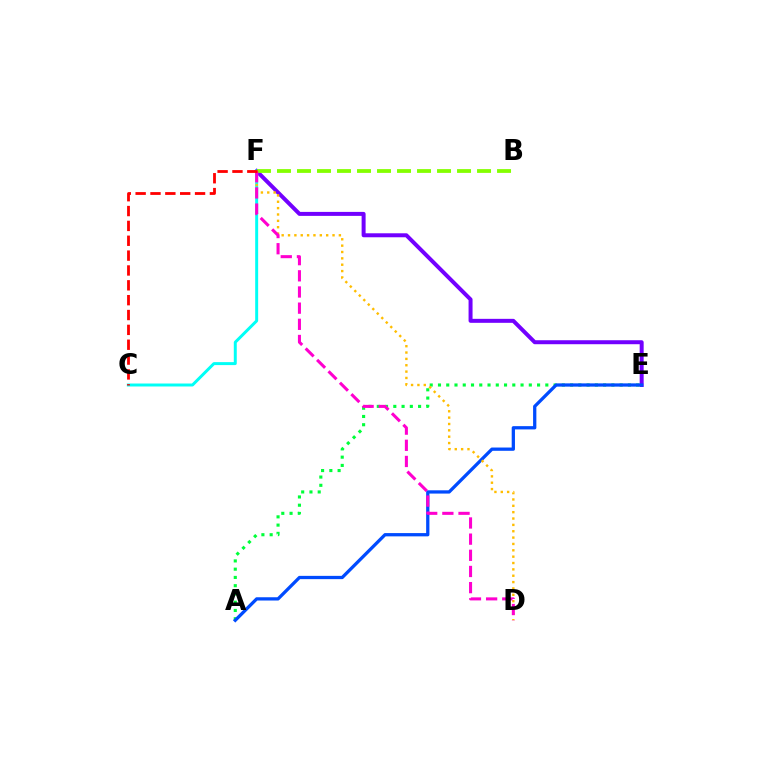{('A', 'E'): [{'color': '#00ff39', 'line_style': 'dotted', 'thickness': 2.24}, {'color': '#004bff', 'line_style': 'solid', 'thickness': 2.36}], ('E', 'F'): [{'color': '#7200ff', 'line_style': 'solid', 'thickness': 2.87}], ('C', 'F'): [{'color': '#00fff6', 'line_style': 'solid', 'thickness': 2.14}, {'color': '#ff0000', 'line_style': 'dashed', 'thickness': 2.02}], ('B', 'F'): [{'color': '#84ff00', 'line_style': 'dashed', 'thickness': 2.72}], ('D', 'F'): [{'color': '#ffbd00', 'line_style': 'dotted', 'thickness': 1.73}, {'color': '#ff00cf', 'line_style': 'dashed', 'thickness': 2.2}]}